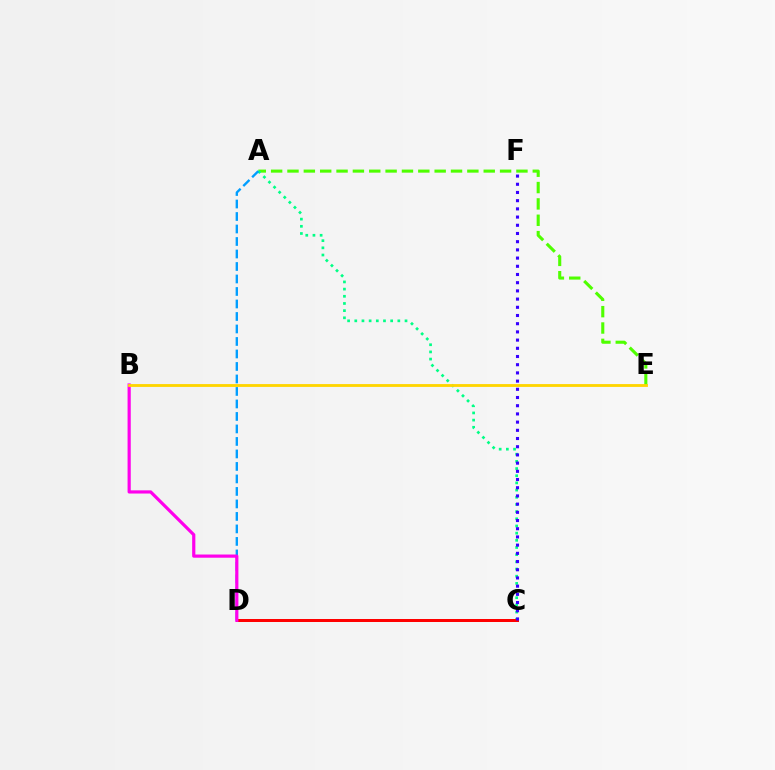{('A', 'E'): [{'color': '#4fff00', 'line_style': 'dashed', 'thickness': 2.22}], ('A', 'C'): [{'color': '#00ff86', 'line_style': 'dotted', 'thickness': 1.95}], ('A', 'D'): [{'color': '#009eff', 'line_style': 'dashed', 'thickness': 1.7}], ('C', 'D'): [{'color': '#ff0000', 'line_style': 'solid', 'thickness': 2.16}], ('C', 'F'): [{'color': '#3700ff', 'line_style': 'dotted', 'thickness': 2.23}], ('B', 'D'): [{'color': '#ff00ed', 'line_style': 'solid', 'thickness': 2.3}], ('B', 'E'): [{'color': '#ffd500', 'line_style': 'solid', 'thickness': 2.04}]}